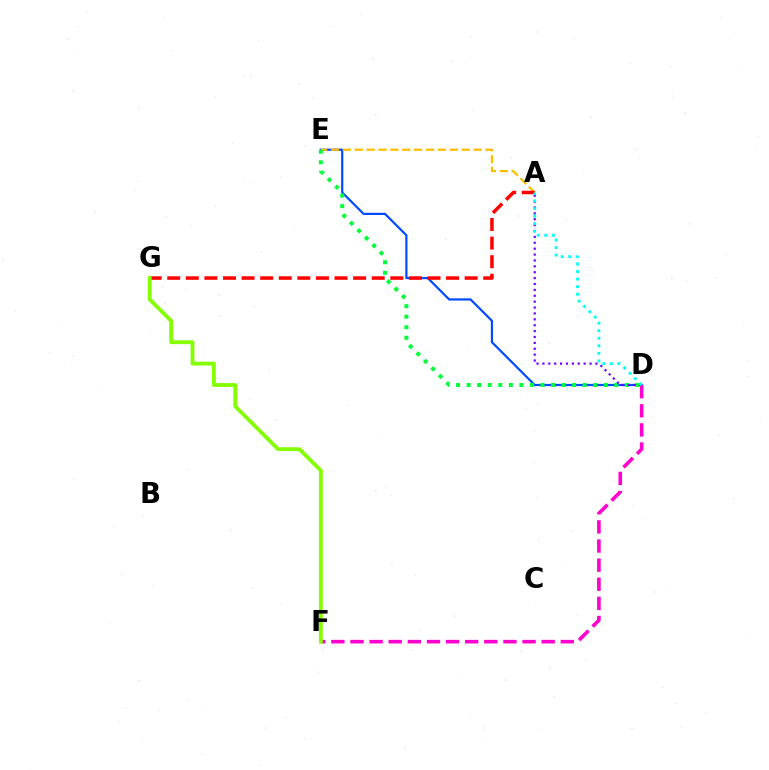{('D', 'E'): [{'color': '#004bff', 'line_style': 'solid', 'thickness': 1.59}, {'color': '#00ff39', 'line_style': 'dotted', 'thickness': 2.87}], ('A', 'E'): [{'color': '#ffbd00', 'line_style': 'dashed', 'thickness': 1.61}], ('A', 'G'): [{'color': '#ff0000', 'line_style': 'dashed', 'thickness': 2.53}], ('A', 'D'): [{'color': '#7200ff', 'line_style': 'dotted', 'thickness': 1.6}, {'color': '#00fff6', 'line_style': 'dotted', 'thickness': 2.05}], ('D', 'F'): [{'color': '#ff00cf', 'line_style': 'dashed', 'thickness': 2.6}], ('F', 'G'): [{'color': '#84ff00', 'line_style': 'solid', 'thickness': 2.77}]}